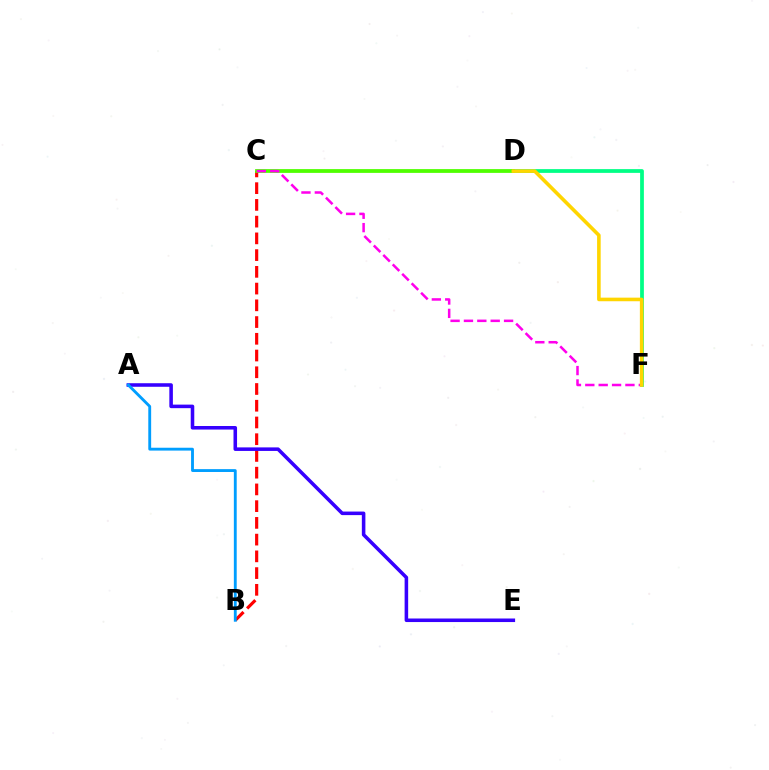{('B', 'C'): [{'color': '#ff0000', 'line_style': 'dashed', 'thickness': 2.27}], ('D', 'F'): [{'color': '#00ff86', 'line_style': 'solid', 'thickness': 2.7}, {'color': '#ffd500', 'line_style': 'solid', 'thickness': 2.59}], ('C', 'D'): [{'color': '#4fff00', 'line_style': 'solid', 'thickness': 2.72}], ('A', 'E'): [{'color': '#3700ff', 'line_style': 'solid', 'thickness': 2.56}], ('C', 'F'): [{'color': '#ff00ed', 'line_style': 'dashed', 'thickness': 1.82}], ('A', 'B'): [{'color': '#009eff', 'line_style': 'solid', 'thickness': 2.06}]}